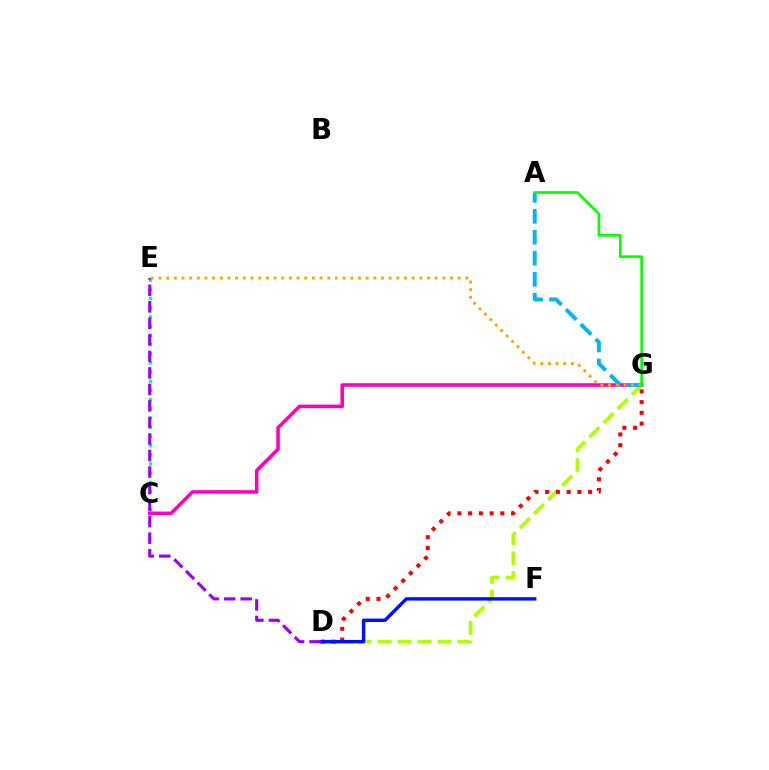{('D', 'G'): [{'color': '#b3ff00', 'line_style': 'dashed', 'thickness': 2.71}, {'color': '#ff0000', 'line_style': 'dotted', 'thickness': 2.92}], ('C', 'E'): [{'color': '#00ff9d', 'line_style': 'dotted', 'thickness': 2.5}], ('C', 'G'): [{'color': '#ff00bd', 'line_style': 'solid', 'thickness': 2.57}], ('D', 'F'): [{'color': '#0010ff', 'line_style': 'solid', 'thickness': 2.46}], ('A', 'G'): [{'color': '#00b5ff', 'line_style': 'dashed', 'thickness': 2.85}, {'color': '#08ff00', 'line_style': 'solid', 'thickness': 1.96}], ('D', 'E'): [{'color': '#9b00ff', 'line_style': 'dashed', 'thickness': 2.24}], ('E', 'G'): [{'color': '#ffa500', 'line_style': 'dotted', 'thickness': 2.08}]}